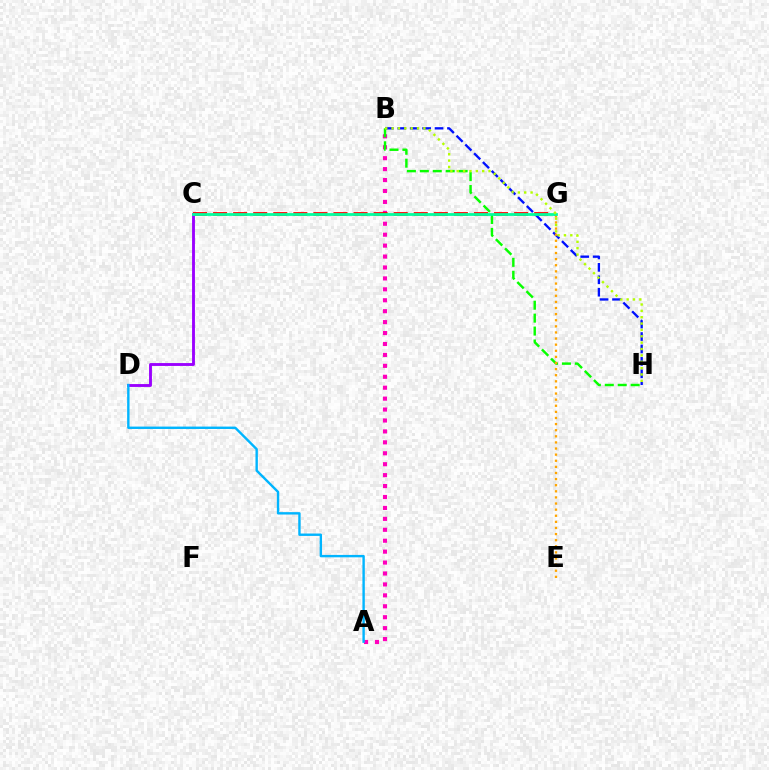{('A', 'B'): [{'color': '#ff00bd', 'line_style': 'dotted', 'thickness': 2.97}], ('C', 'G'): [{'color': '#ff0000', 'line_style': 'dashed', 'thickness': 2.73}, {'color': '#00ff9d', 'line_style': 'solid', 'thickness': 2.0}], ('B', 'H'): [{'color': '#0010ff', 'line_style': 'dashed', 'thickness': 1.69}, {'color': '#08ff00', 'line_style': 'dashed', 'thickness': 1.76}, {'color': '#b3ff00', 'line_style': 'dotted', 'thickness': 1.73}], ('C', 'D'): [{'color': '#9b00ff', 'line_style': 'solid', 'thickness': 2.06}], ('E', 'G'): [{'color': '#ffa500', 'line_style': 'dotted', 'thickness': 1.66}], ('A', 'D'): [{'color': '#00b5ff', 'line_style': 'solid', 'thickness': 1.72}]}